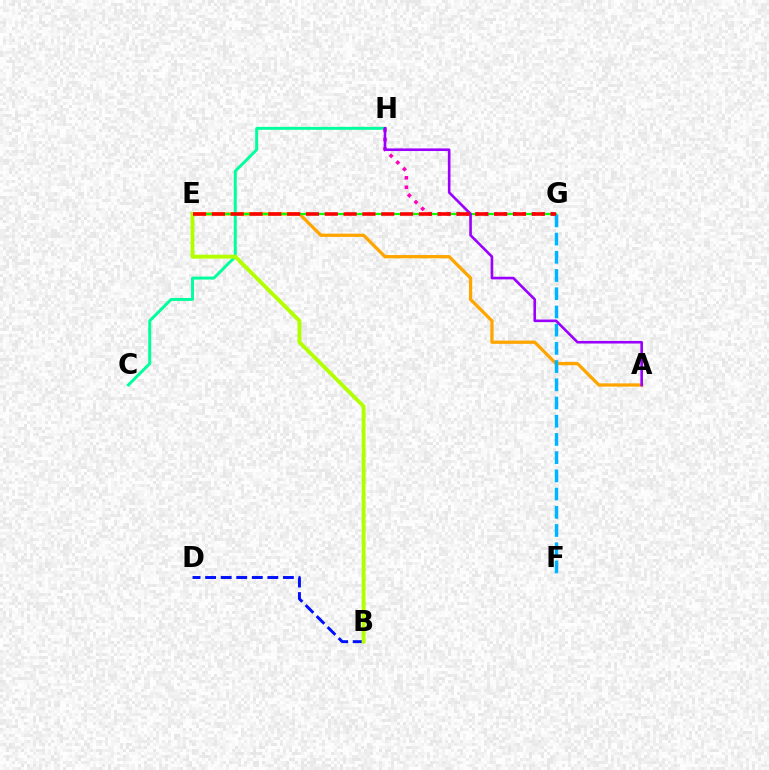{('A', 'E'): [{'color': '#ffa500', 'line_style': 'solid', 'thickness': 2.35}], ('C', 'H'): [{'color': '#00ff9d', 'line_style': 'solid', 'thickness': 2.12}], ('G', 'H'): [{'color': '#ff00bd', 'line_style': 'dotted', 'thickness': 2.56}], ('B', 'D'): [{'color': '#0010ff', 'line_style': 'dashed', 'thickness': 2.11}], ('E', 'G'): [{'color': '#08ff00', 'line_style': 'solid', 'thickness': 1.61}, {'color': '#ff0000', 'line_style': 'dashed', 'thickness': 2.56}], ('F', 'G'): [{'color': '#00b5ff', 'line_style': 'dashed', 'thickness': 2.47}], ('B', 'E'): [{'color': '#b3ff00', 'line_style': 'solid', 'thickness': 2.8}], ('A', 'H'): [{'color': '#9b00ff', 'line_style': 'solid', 'thickness': 1.88}]}